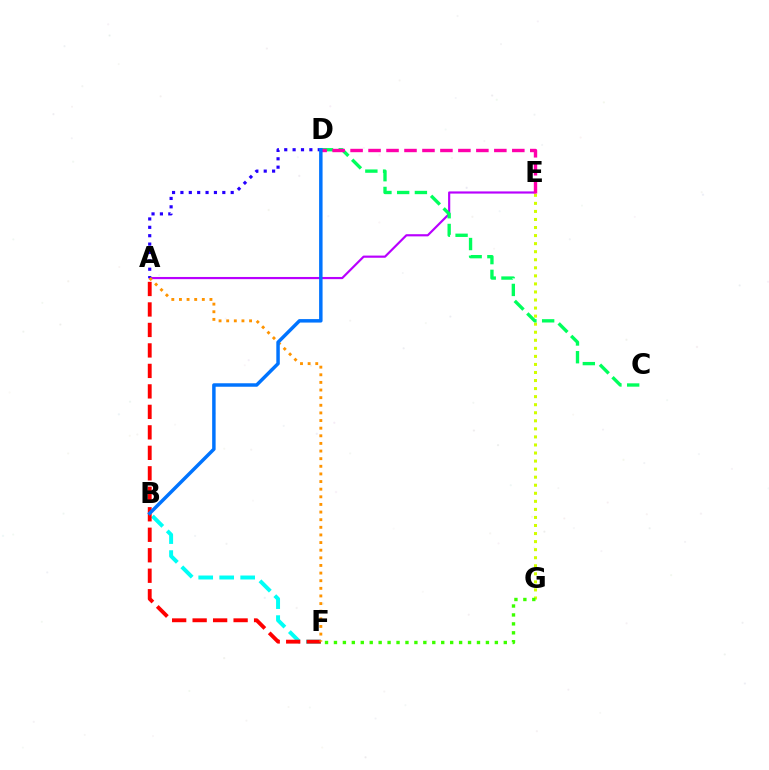{('A', 'E'): [{'color': '#b900ff', 'line_style': 'solid', 'thickness': 1.57}], ('A', 'D'): [{'color': '#2500ff', 'line_style': 'dotted', 'thickness': 2.28}], ('E', 'G'): [{'color': '#d1ff00', 'line_style': 'dotted', 'thickness': 2.19}], ('B', 'F'): [{'color': '#00fff6', 'line_style': 'dashed', 'thickness': 2.85}], ('A', 'F'): [{'color': '#ff0000', 'line_style': 'dashed', 'thickness': 2.78}, {'color': '#ff9400', 'line_style': 'dotted', 'thickness': 2.07}], ('C', 'D'): [{'color': '#00ff5c', 'line_style': 'dashed', 'thickness': 2.41}], ('F', 'G'): [{'color': '#3dff00', 'line_style': 'dotted', 'thickness': 2.43}], ('D', 'E'): [{'color': '#ff00ac', 'line_style': 'dashed', 'thickness': 2.44}], ('B', 'D'): [{'color': '#0074ff', 'line_style': 'solid', 'thickness': 2.5}]}